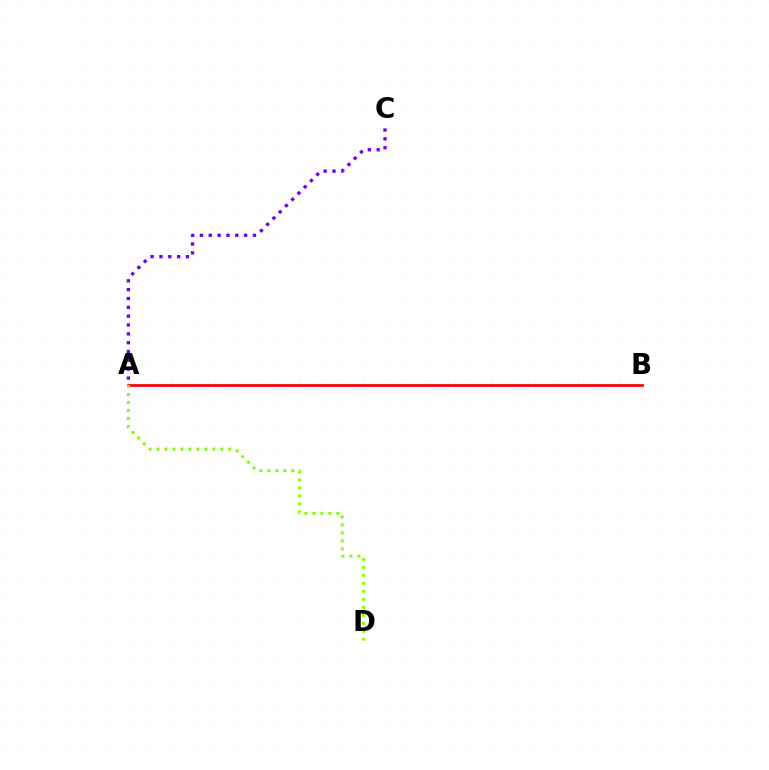{('A', 'C'): [{'color': '#7200ff', 'line_style': 'dotted', 'thickness': 2.4}], ('A', 'B'): [{'color': '#00fff6', 'line_style': 'dotted', 'thickness': 1.67}, {'color': '#ff0000', 'line_style': 'solid', 'thickness': 1.97}], ('A', 'D'): [{'color': '#84ff00', 'line_style': 'dotted', 'thickness': 2.17}]}